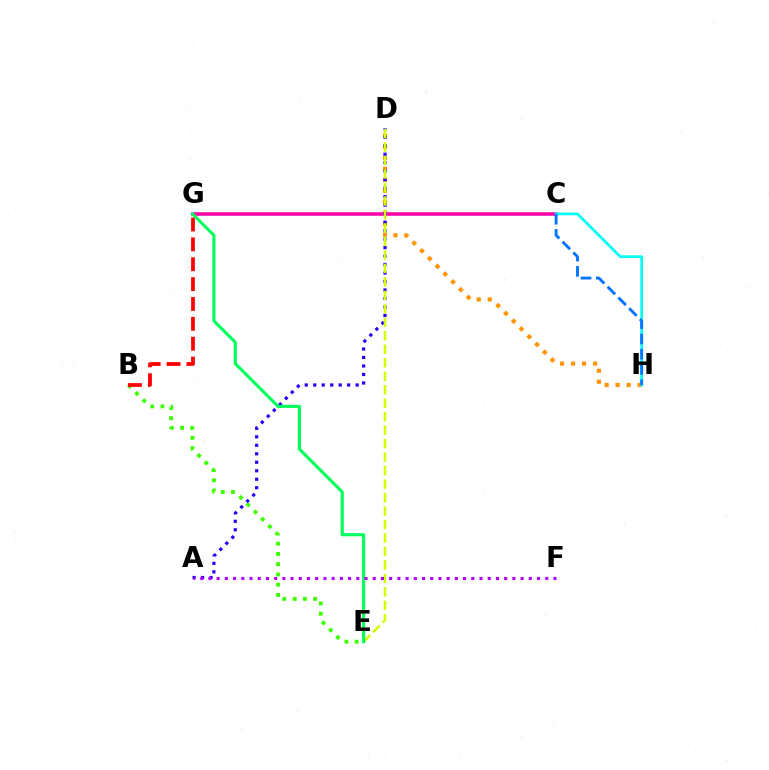{('B', 'E'): [{'color': '#3dff00', 'line_style': 'dotted', 'thickness': 2.79}], ('D', 'H'): [{'color': '#ff9400', 'line_style': 'dotted', 'thickness': 2.99}], ('C', 'G'): [{'color': '#ff00ac', 'line_style': 'solid', 'thickness': 2.55}], ('B', 'G'): [{'color': '#ff0000', 'line_style': 'dashed', 'thickness': 2.7}], ('A', 'D'): [{'color': '#2500ff', 'line_style': 'dotted', 'thickness': 2.31}], ('D', 'E'): [{'color': '#d1ff00', 'line_style': 'dashed', 'thickness': 1.83}], ('C', 'H'): [{'color': '#00fff6', 'line_style': 'solid', 'thickness': 1.96}, {'color': '#0074ff', 'line_style': 'dashed', 'thickness': 2.07}], ('E', 'G'): [{'color': '#00ff5c', 'line_style': 'solid', 'thickness': 2.24}], ('A', 'F'): [{'color': '#b900ff', 'line_style': 'dotted', 'thickness': 2.23}]}